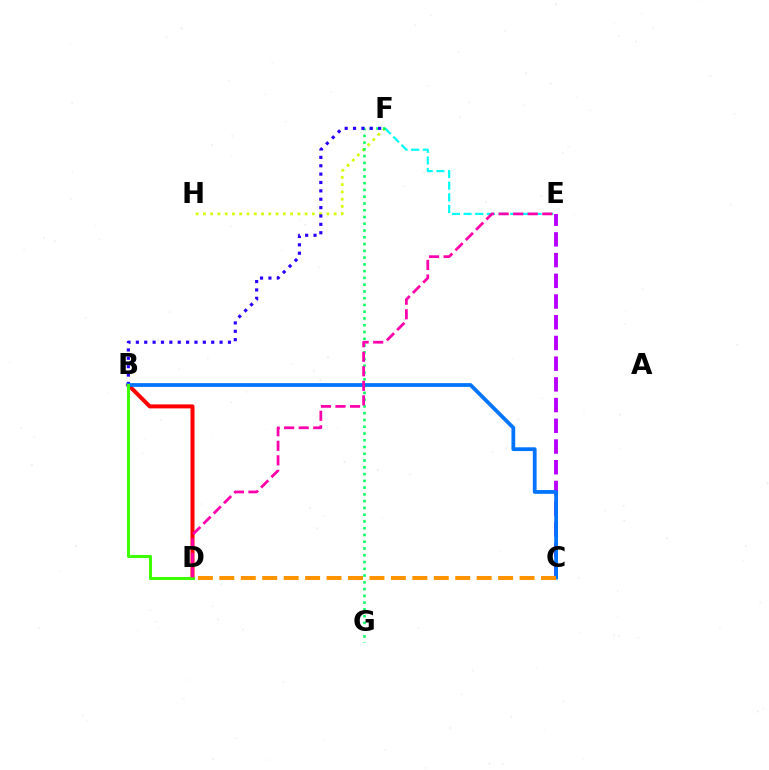{('C', 'E'): [{'color': '#b900ff', 'line_style': 'dashed', 'thickness': 2.81}], ('F', 'H'): [{'color': '#d1ff00', 'line_style': 'dotted', 'thickness': 1.97}], ('E', 'F'): [{'color': '#00fff6', 'line_style': 'dashed', 'thickness': 1.58}], ('F', 'G'): [{'color': '#00ff5c', 'line_style': 'dotted', 'thickness': 1.84}], ('B', 'D'): [{'color': '#ff0000', 'line_style': 'solid', 'thickness': 2.88}, {'color': '#3dff00', 'line_style': 'solid', 'thickness': 2.19}], ('B', 'F'): [{'color': '#2500ff', 'line_style': 'dotted', 'thickness': 2.27}], ('B', 'C'): [{'color': '#0074ff', 'line_style': 'solid', 'thickness': 2.71}], ('C', 'D'): [{'color': '#ff9400', 'line_style': 'dashed', 'thickness': 2.91}], ('D', 'E'): [{'color': '#ff00ac', 'line_style': 'dashed', 'thickness': 1.98}]}